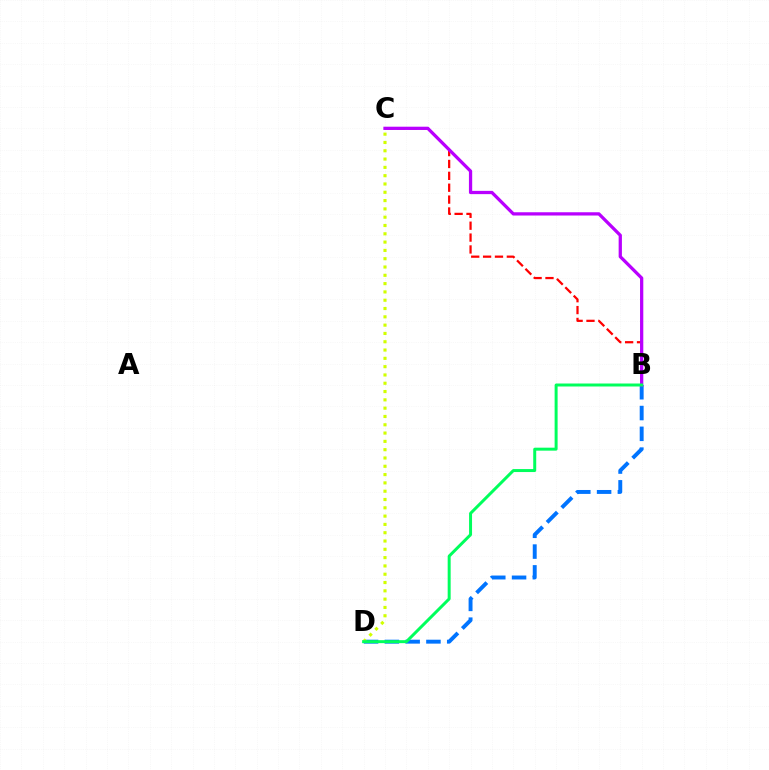{('B', 'C'): [{'color': '#ff0000', 'line_style': 'dashed', 'thickness': 1.61}, {'color': '#b900ff', 'line_style': 'solid', 'thickness': 2.35}], ('B', 'D'): [{'color': '#0074ff', 'line_style': 'dashed', 'thickness': 2.82}, {'color': '#00ff5c', 'line_style': 'solid', 'thickness': 2.15}], ('C', 'D'): [{'color': '#d1ff00', 'line_style': 'dotted', 'thickness': 2.26}]}